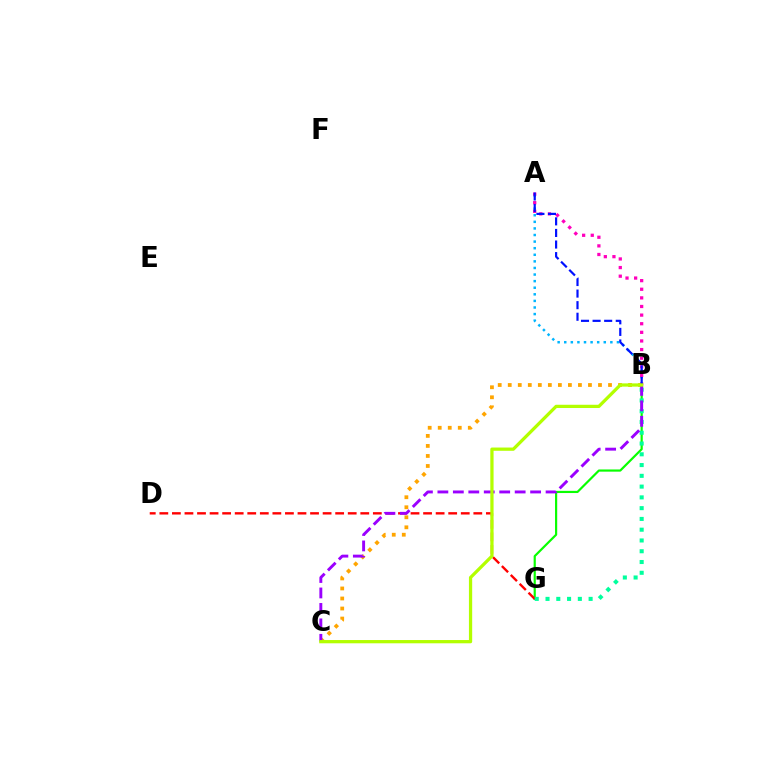{('A', 'B'): [{'color': '#00b5ff', 'line_style': 'dotted', 'thickness': 1.79}, {'color': '#ff00bd', 'line_style': 'dotted', 'thickness': 2.34}, {'color': '#0010ff', 'line_style': 'dashed', 'thickness': 1.57}], ('B', 'C'): [{'color': '#ffa500', 'line_style': 'dotted', 'thickness': 2.72}, {'color': '#9b00ff', 'line_style': 'dashed', 'thickness': 2.1}, {'color': '#b3ff00', 'line_style': 'solid', 'thickness': 2.34}], ('B', 'G'): [{'color': '#08ff00', 'line_style': 'solid', 'thickness': 1.57}, {'color': '#00ff9d', 'line_style': 'dotted', 'thickness': 2.93}], ('D', 'G'): [{'color': '#ff0000', 'line_style': 'dashed', 'thickness': 1.71}]}